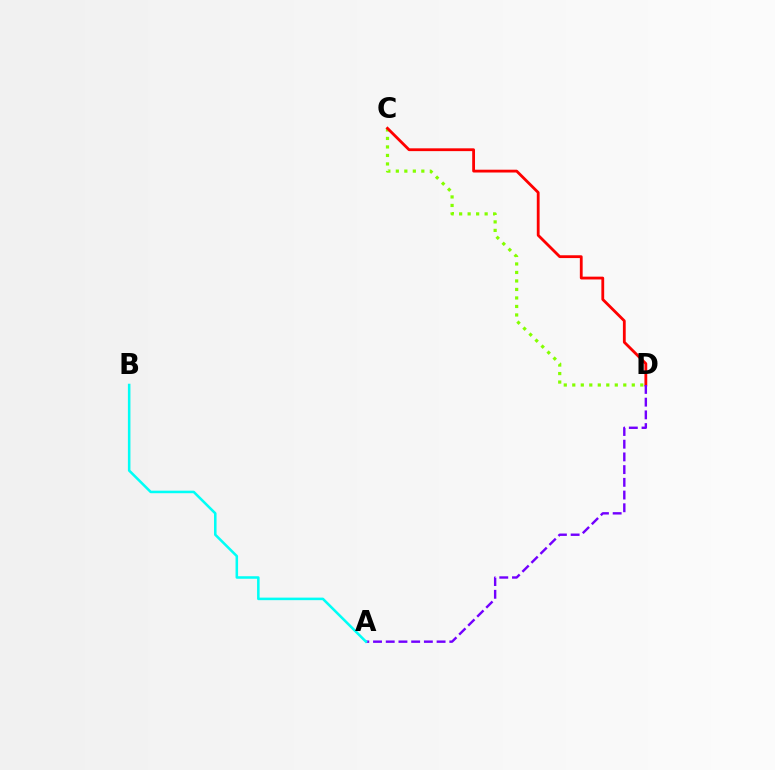{('C', 'D'): [{'color': '#84ff00', 'line_style': 'dotted', 'thickness': 2.31}, {'color': '#ff0000', 'line_style': 'solid', 'thickness': 2.02}], ('A', 'D'): [{'color': '#7200ff', 'line_style': 'dashed', 'thickness': 1.73}], ('A', 'B'): [{'color': '#00fff6', 'line_style': 'solid', 'thickness': 1.83}]}